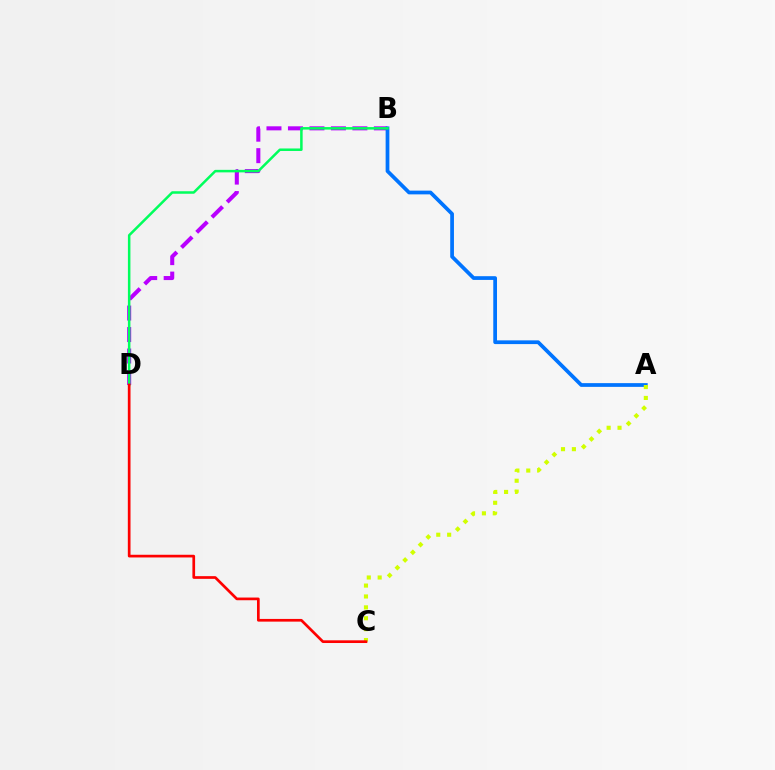{('B', 'D'): [{'color': '#b900ff', 'line_style': 'dashed', 'thickness': 2.92}, {'color': '#00ff5c', 'line_style': 'solid', 'thickness': 1.81}], ('A', 'B'): [{'color': '#0074ff', 'line_style': 'solid', 'thickness': 2.69}], ('A', 'C'): [{'color': '#d1ff00', 'line_style': 'dotted', 'thickness': 2.96}], ('C', 'D'): [{'color': '#ff0000', 'line_style': 'solid', 'thickness': 1.94}]}